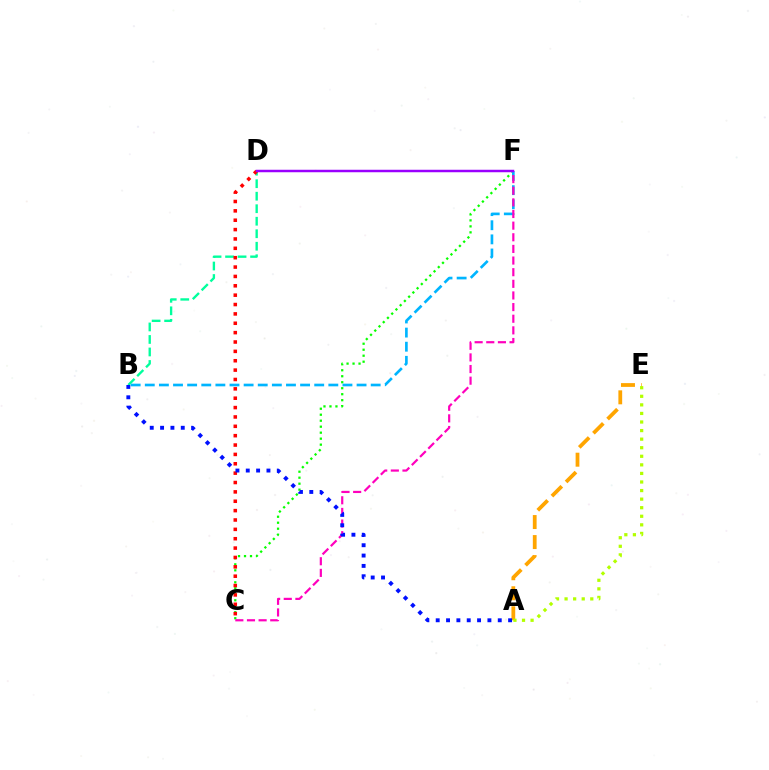{('B', 'D'): [{'color': '#00ff9d', 'line_style': 'dashed', 'thickness': 1.7}], ('A', 'E'): [{'color': '#ffa500', 'line_style': 'dashed', 'thickness': 2.72}, {'color': '#b3ff00', 'line_style': 'dotted', 'thickness': 2.33}], ('C', 'F'): [{'color': '#08ff00', 'line_style': 'dotted', 'thickness': 1.63}, {'color': '#ff00bd', 'line_style': 'dashed', 'thickness': 1.58}], ('B', 'F'): [{'color': '#00b5ff', 'line_style': 'dashed', 'thickness': 1.92}], ('C', 'D'): [{'color': '#ff0000', 'line_style': 'dotted', 'thickness': 2.55}], ('D', 'F'): [{'color': '#9b00ff', 'line_style': 'solid', 'thickness': 1.79}], ('A', 'B'): [{'color': '#0010ff', 'line_style': 'dotted', 'thickness': 2.81}]}